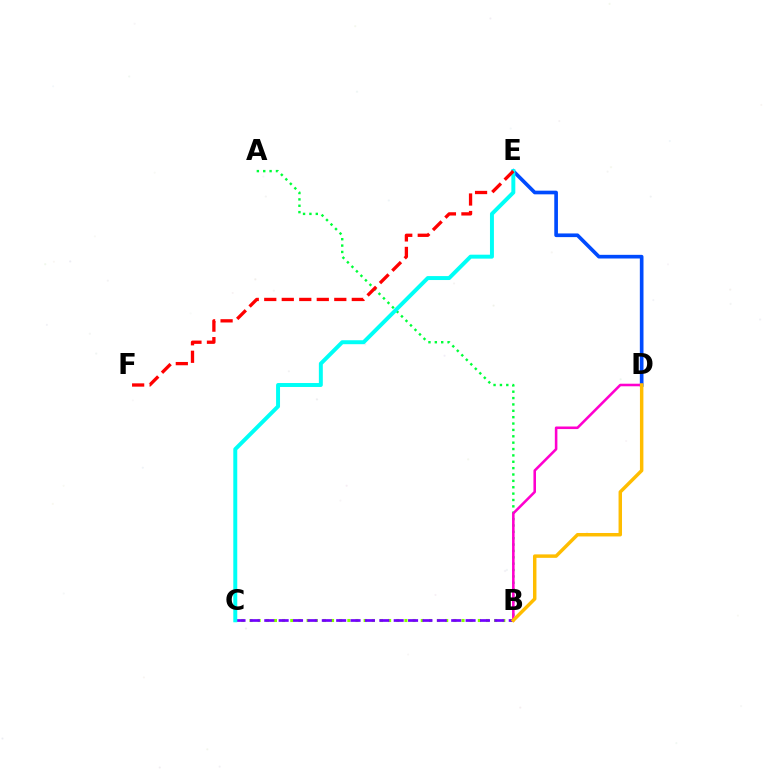{('D', 'E'): [{'color': '#004bff', 'line_style': 'solid', 'thickness': 2.64}], ('B', 'C'): [{'color': '#84ff00', 'line_style': 'dotted', 'thickness': 2.22}, {'color': '#7200ff', 'line_style': 'dashed', 'thickness': 1.95}], ('A', 'B'): [{'color': '#00ff39', 'line_style': 'dotted', 'thickness': 1.73}], ('B', 'D'): [{'color': '#ff00cf', 'line_style': 'solid', 'thickness': 1.85}, {'color': '#ffbd00', 'line_style': 'solid', 'thickness': 2.49}], ('C', 'E'): [{'color': '#00fff6', 'line_style': 'solid', 'thickness': 2.85}], ('E', 'F'): [{'color': '#ff0000', 'line_style': 'dashed', 'thickness': 2.38}]}